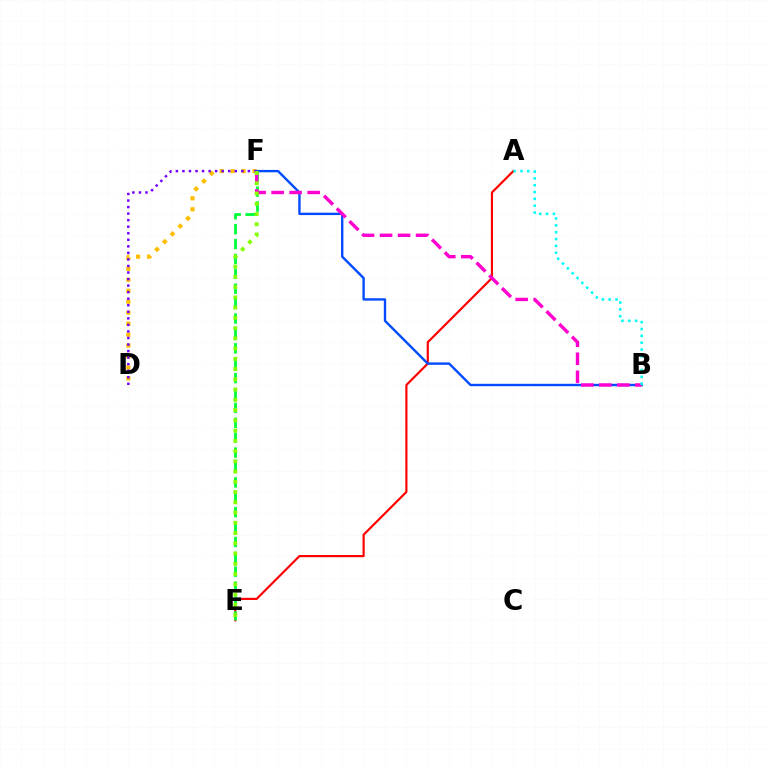{('D', 'F'): [{'color': '#ffbd00', 'line_style': 'dotted', 'thickness': 2.98}, {'color': '#7200ff', 'line_style': 'dotted', 'thickness': 1.78}], ('A', 'E'): [{'color': '#ff0000', 'line_style': 'solid', 'thickness': 1.57}], ('B', 'F'): [{'color': '#004bff', 'line_style': 'solid', 'thickness': 1.72}, {'color': '#ff00cf', 'line_style': 'dashed', 'thickness': 2.45}], ('E', 'F'): [{'color': '#00ff39', 'line_style': 'dashed', 'thickness': 2.02}, {'color': '#84ff00', 'line_style': 'dotted', 'thickness': 2.78}], ('A', 'B'): [{'color': '#00fff6', 'line_style': 'dotted', 'thickness': 1.86}]}